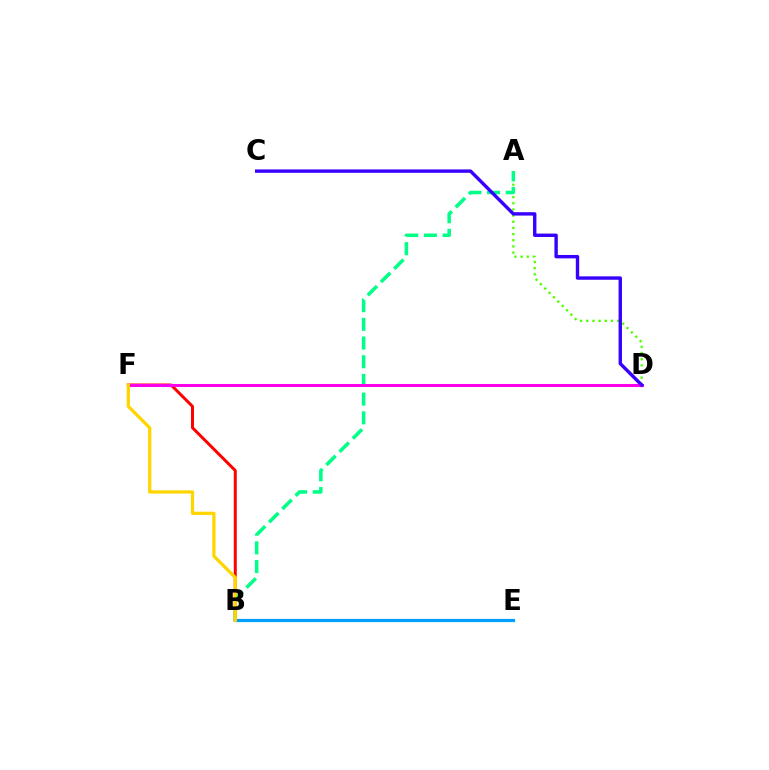{('A', 'D'): [{'color': '#4fff00', 'line_style': 'dotted', 'thickness': 1.68}], ('A', 'B'): [{'color': '#00ff86', 'line_style': 'dashed', 'thickness': 2.54}], ('B', 'F'): [{'color': '#ff0000', 'line_style': 'solid', 'thickness': 2.15}, {'color': '#ffd500', 'line_style': 'solid', 'thickness': 2.35}], ('B', 'E'): [{'color': '#009eff', 'line_style': 'solid', 'thickness': 2.28}], ('D', 'F'): [{'color': '#ff00ed', 'line_style': 'solid', 'thickness': 2.19}], ('C', 'D'): [{'color': '#3700ff', 'line_style': 'solid', 'thickness': 2.44}]}